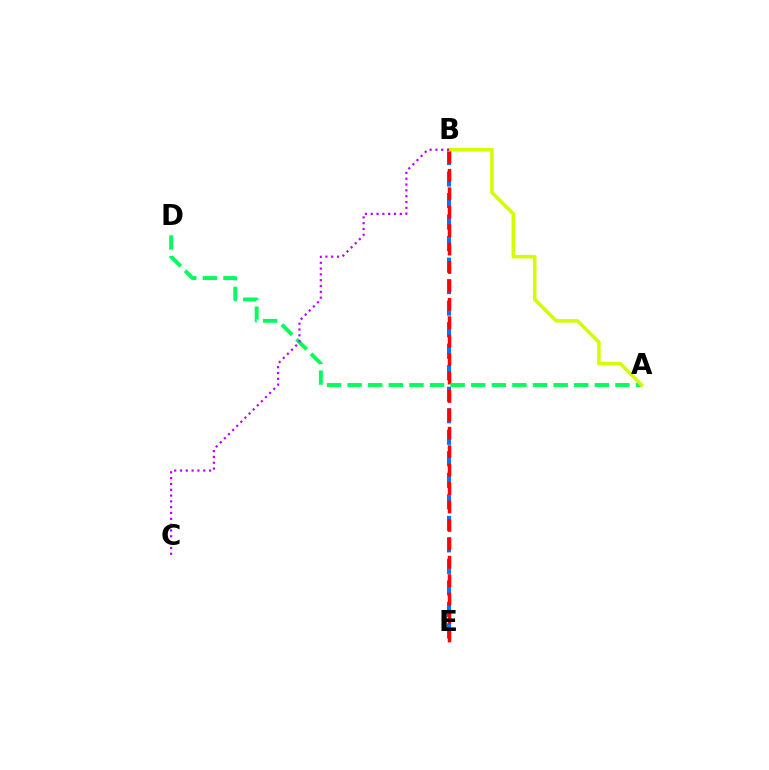{('B', 'E'): [{'color': '#0074ff', 'line_style': 'dashed', 'thickness': 2.92}, {'color': '#ff0000', 'line_style': 'dashed', 'thickness': 2.5}], ('A', 'D'): [{'color': '#00ff5c', 'line_style': 'dashed', 'thickness': 2.8}], ('A', 'B'): [{'color': '#d1ff00', 'line_style': 'solid', 'thickness': 2.56}], ('B', 'C'): [{'color': '#b900ff', 'line_style': 'dotted', 'thickness': 1.58}]}